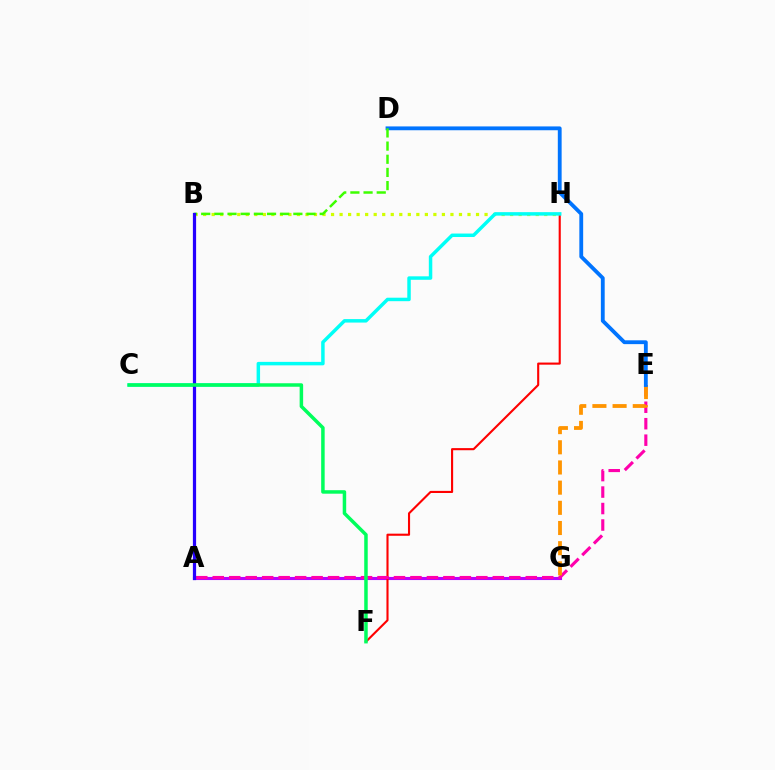{('A', 'G'): [{'color': '#b900ff', 'line_style': 'solid', 'thickness': 2.23}], ('F', 'H'): [{'color': '#ff0000', 'line_style': 'solid', 'thickness': 1.52}], ('B', 'H'): [{'color': '#d1ff00', 'line_style': 'dotted', 'thickness': 2.32}], ('A', 'E'): [{'color': '#ff00ac', 'line_style': 'dashed', 'thickness': 2.24}], ('C', 'H'): [{'color': '#00fff6', 'line_style': 'solid', 'thickness': 2.5}], ('E', 'G'): [{'color': '#ff9400', 'line_style': 'dashed', 'thickness': 2.74}], ('D', 'E'): [{'color': '#0074ff', 'line_style': 'solid', 'thickness': 2.75}], ('B', 'D'): [{'color': '#3dff00', 'line_style': 'dashed', 'thickness': 1.79}], ('A', 'B'): [{'color': '#2500ff', 'line_style': 'solid', 'thickness': 2.32}], ('C', 'F'): [{'color': '#00ff5c', 'line_style': 'solid', 'thickness': 2.52}]}